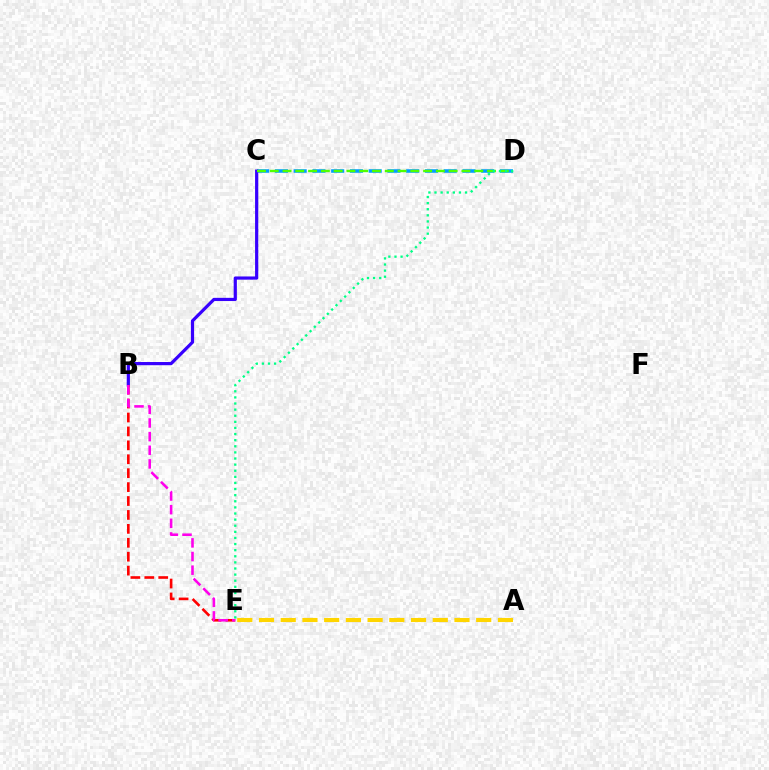{('A', 'E'): [{'color': '#ffd500', 'line_style': 'dashed', 'thickness': 2.95}], ('C', 'D'): [{'color': '#009eff', 'line_style': 'dashed', 'thickness': 2.55}, {'color': '#4fff00', 'line_style': 'dashed', 'thickness': 1.74}], ('B', 'C'): [{'color': '#3700ff', 'line_style': 'solid', 'thickness': 2.3}], ('D', 'E'): [{'color': '#00ff86', 'line_style': 'dotted', 'thickness': 1.66}], ('B', 'E'): [{'color': '#ff0000', 'line_style': 'dashed', 'thickness': 1.89}, {'color': '#ff00ed', 'line_style': 'dashed', 'thickness': 1.85}]}